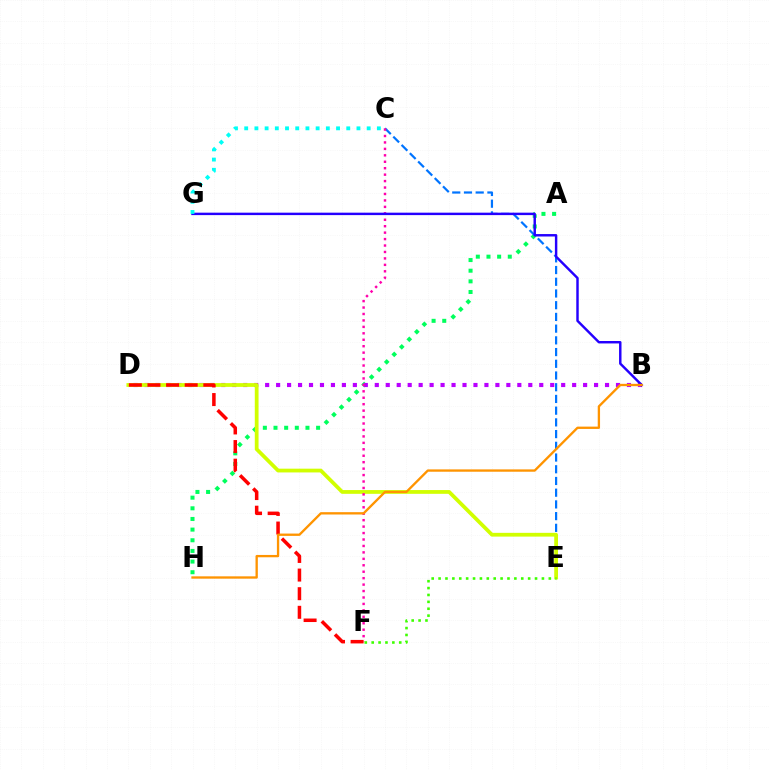{('A', 'H'): [{'color': '#00ff5c', 'line_style': 'dotted', 'thickness': 2.89}], ('C', 'E'): [{'color': '#0074ff', 'line_style': 'dashed', 'thickness': 1.59}], ('B', 'D'): [{'color': '#b900ff', 'line_style': 'dotted', 'thickness': 2.98}], ('D', 'E'): [{'color': '#d1ff00', 'line_style': 'solid', 'thickness': 2.71}], ('C', 'F'): [{'color': '#ff00ac', 'line_style': 'dotted', 'thickness': 1.75}], ('B', 'G'): [{'color': '#2500ff', 'line_style': 'solid', 'thickness': 1.76}], ('C', 'G'): [{'color': '#00fff6', 'line_style': 'dotted', 'thickness': 2.77}], ('D', 'F'): [{'color': '#ff0000', 'line_style': 'dashed', 'thickness': 2.53}], ('E', 'F'): [{'color': '#3dff00', 'line_style': 'dotted', 'thickness': 1.87}], ('B', 'H'): [{'color': '#ff9400', 'line_style': 'solid', 'thickness': 1.68}]}